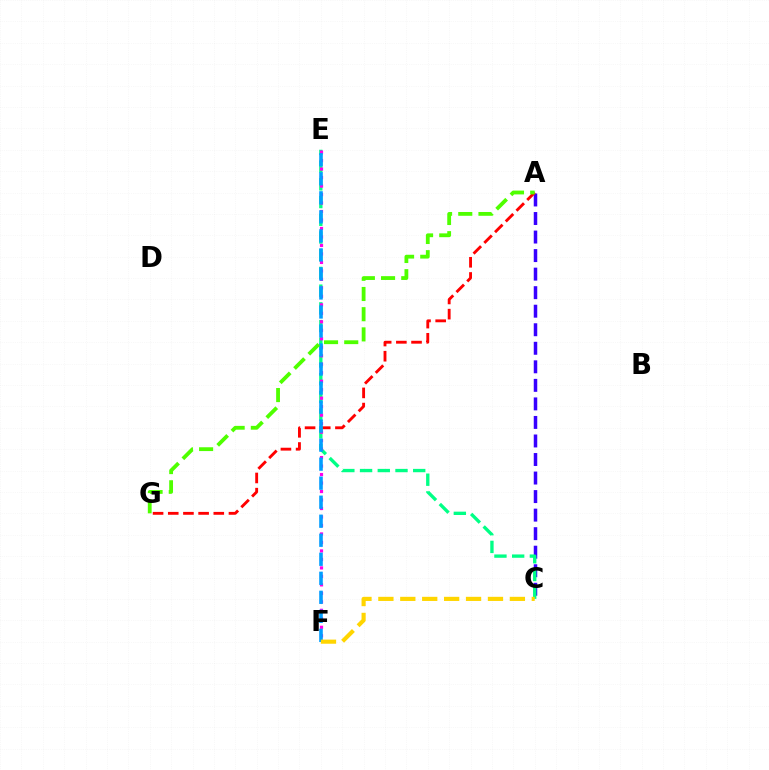{('A', 'C'): [{'color': '#3700ff', 'line_style': 'dashed', 'thickness': 2.52}], ('A', 'G'): [{'color': '#ff0000', 'line_style': 'dashed', 'thickness': 2.06}, {'color': '#4fff00', 'line_style': 'dashed', 'thickness': 2.74}], ('C', 'E'): [{'color': '#00ff86', 'line_style': 'dashed', 'thickness': 2.41}], ('E', 'F'): [{'color': '#ff00ed', 'line_style': 'dotted', 'thickness': 2.31}, {'color': '#009eff', 'line_style': 'dashed', 'thickness': 2.58}], ('C', 'F'): [{'color': '#ffd500', 'line_style': 'dashed', 'thickness': 2.98}]}